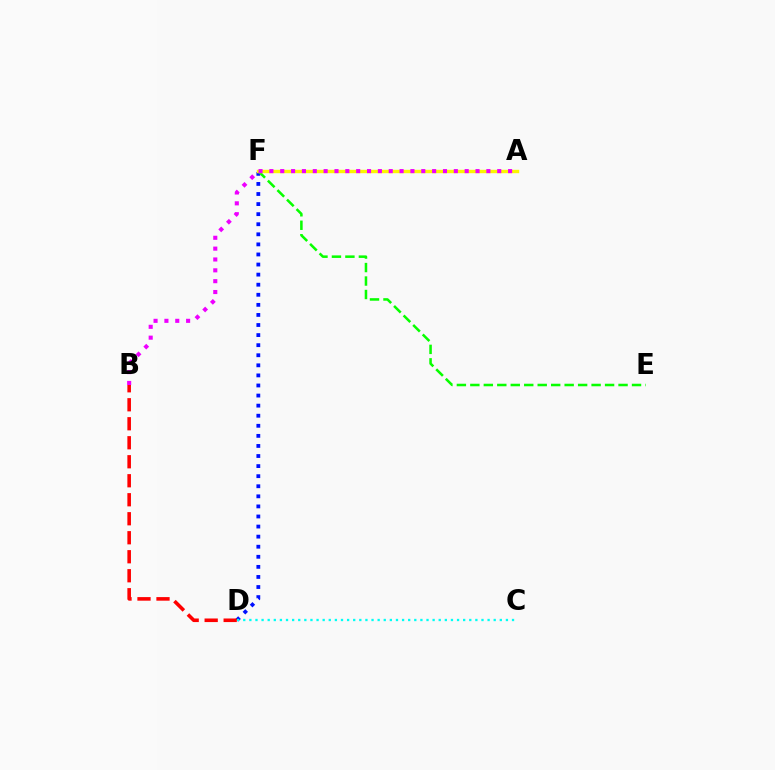{('D', 'F'): [{'color': '#0010ff', 'line_style': 'dotted', 'thickness': 2.74}], ('E', 'F'): [{'color': '#08ff00', 'line_style': 'dashed', 'thickness': 1.83}], ('C', 'D'): [{'color': '#00fff6', 'line_style': 'dotted', 'thickness': 1.66}], ('A', 'F'): [{'color': '#fcf500', 'line_style': 'solid', 'thickness': 2.44}], ('A', 'B'): [{'color': '#ee00ff', 'line_style': 'dotted', 'thickness': 2.95}], ('B', 'D'): [{'color': '#ff0000', 'line_style': 'dashed', 'thickness': 2.58}]}